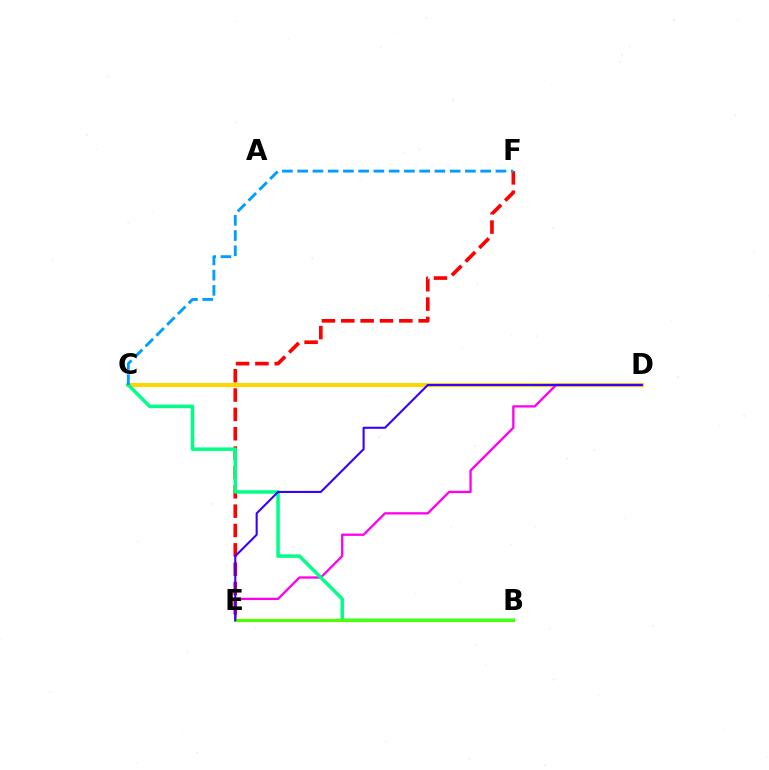{('C', 'D'): [{'color': '#ffd500', 'line_style': 'solid', 'thickness': 2.9}], ('D', 'E'): [{'color': '#ff00ed', 'line_style': 'solid', 'thickness': 1.66}, {'color': '#3700ff', 'line_style': 'solid', 'thickness': 1.51}], ('E', 'F'): [{'color': '#ff0000', 'line_style': 'dashed', 'thickness': 2.63}], ('B', 'C'): [{'color': '#00ff86', 'line_style': 'solid', 'thickness': 2.52}], ('B', 'E'): [{'color': '#4fff00', 'line_style': 'solid', 'thickness': 2.24}], ('C', 'F'): [{'color': '#009eff', 'line_style': 'dashed', 'thickness': 2.07}]}